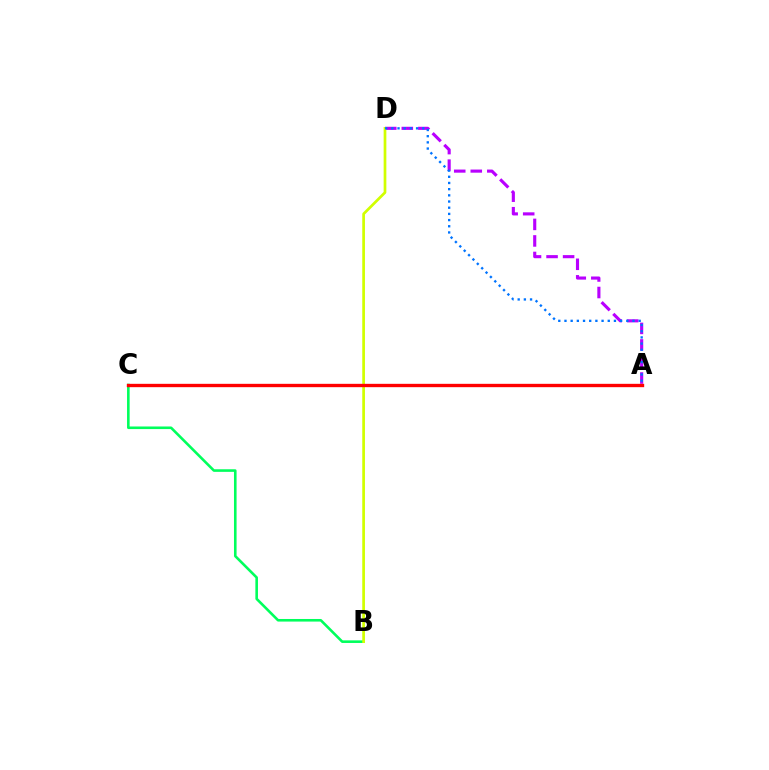{('B', 'C'): [{'color': '#00ff5c', 'line_style': 'solid', 'thickness': 1.87}], ('A', 'D'): [{'color': '#b900ff', 'line_style': 'dashed', 'thickness': 2.25}, {'color': '#0074ff', 'line_style': 'dotted', 'thickness': 1.68}], ('B', 'D'): [{'color': '#d1ff00', 'line_style': 'solid', 'thickness': 1.95}], ('A', 'C'): [{'color': '#ff0000', 'line_style': 'solid', 'thickness': 2.41}]}